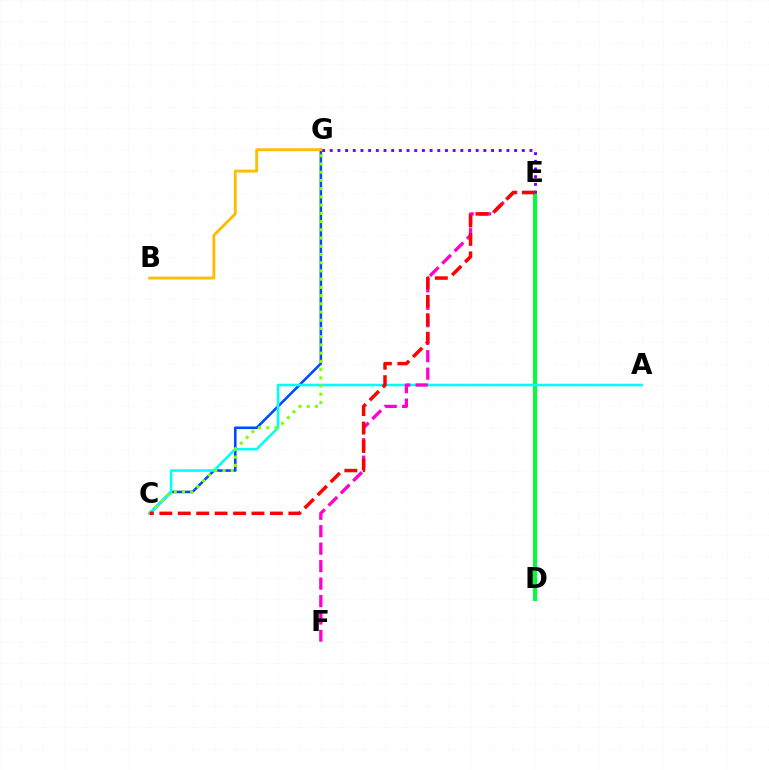{('D', 'E'): [{'color': '#00ff39', 'line_style': 'solid', 'thickness': 2.89}], ('C', 'G'): [{'color': '#004bff', 'line_style': 'solid', 'thickness': 1.86}, {'color': '#84ff00', 'line_style': 'dotted', 'thickness': 2.23}], ('A', 'C'): [{'color': '#00fff6', 'line_style': 'solid', 'thickness': 1.86}], ('E', 'G'): [{'color': '#7200ff', 'line_style': 'dotted', 'thickness': 2.09}], ('E', 'F'): [{'color': '#ff00cf', 'line_style': 'dashed', 'thickness': 2.37}], ('C', 'E'): [{'color': '#ff0000', 'line_style': 'dashed', 'thickness': 2.5}], ('B', 'G'): [{'color': '#ffbd00', 'line_style': 'solid', 'thickness': 2.07}]}